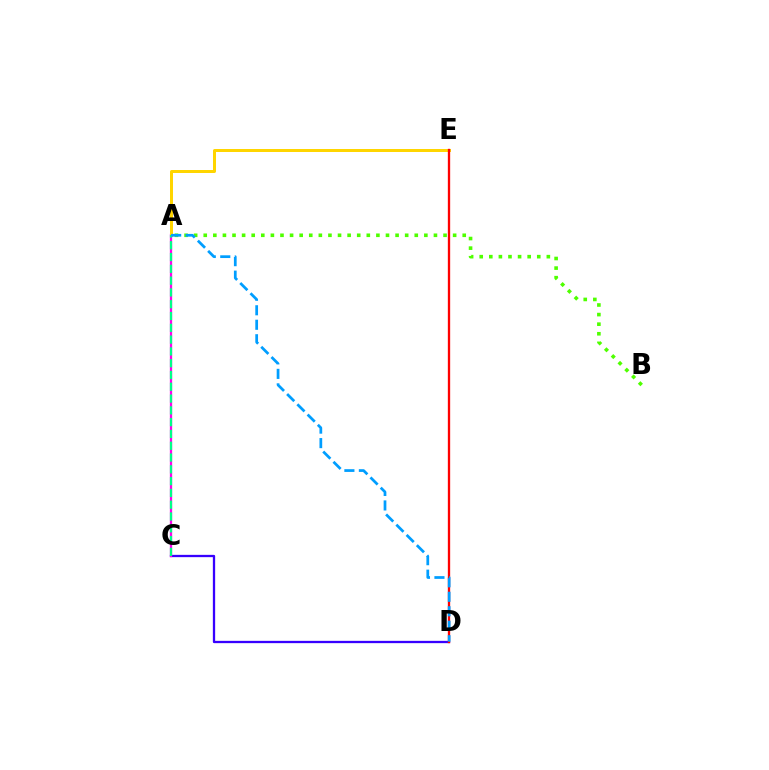{('C', 'D'): [{'color': '#3700ff', 'line_style': 'solid', 'thickness': 1.65}], ('A', 'C'): [{'color': '#ff00ed', 'line_style': 'solid', 'thickness': 1.64}, {'color': '#00ff86', 'line_style': 'dashed', 'thickness': 1.6}], ('A', 'E'): [{'color': '#ffd500', 'line_style': 'solid', 'thickness': 2.16}], ('D', 'E'): [{'color': '#ff0000', 'line_style': 'solid', 'thickness': 1.68}], ('A', 'B'): [{'color': '#4fff00', 'line_style': 'dotted', 'thickness': 2.61}], ('A', 'D'): [{'color': '#009eff', 'line_style': 'dashed', 'thickness': 1.97}]}